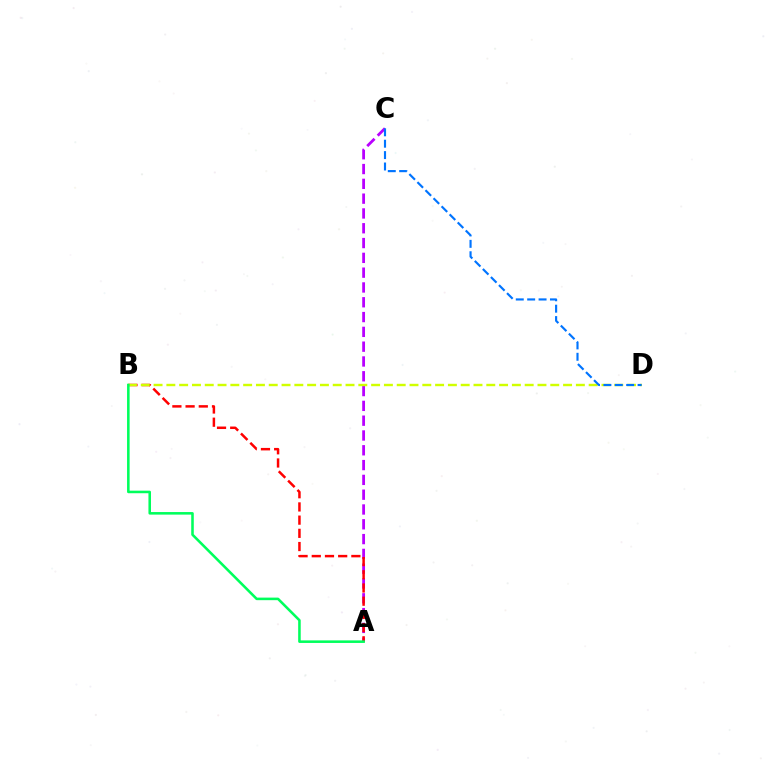{('A', 'C'): [{'color': '#b900ff', 'line_style': 'dashed', 'thickness': 2.01}], ('A', 'B'): [{'color': '#ff0000', 'line_style': 'dashed', 'thickness': 1.79}, {'color': '#00ff5c', 'line_style': 'solid', 'thickness': 1.85}], ('B', 'D'): [{'color': '#d1ff00', 'line_style': 'dashed', 'thickness': 1.74}], ('C', 'D'): [{'color': '#0074ff', 'line_style': 'dashed', 'thickness': 1.55}]}